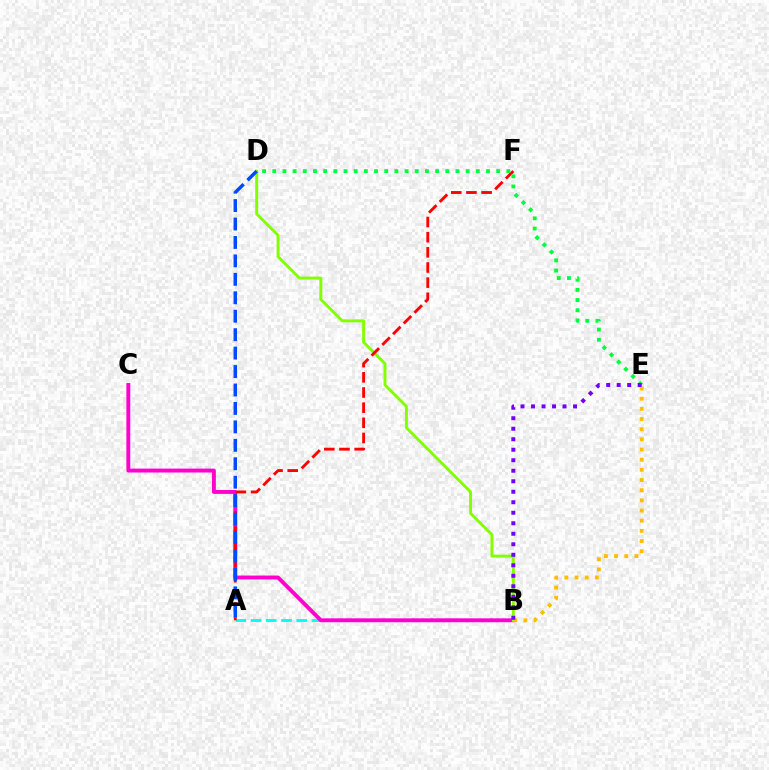{('A', 'B'): [{'color': '#00fff6', 'line_style': 'dashed', 'thickness': 2.07}], ('B', 'C'): [{'color': '#ff00cf', 'line_style': 'solid', 'thickness': 2.81}], ('B', 'D'): [{'color': '#84ff00', 'line_style': 'solid', 'thickness': 2.12}], ('A', 'F'): [{'color': '#ff0000', 'line_style': 'dashed', 'thickness': 2.06}], ('A', 'D'): [{'color': '#004bff', 'line_style': 'dashed', 'thickness': 2.51}], ('D', 'E'): [{'color': '#00ff39', 'line_style': 'dotted', 'thickness': 2.77}], ('B', 'E'): [{'color': '#ffbd00', 'line_style': 'dotted', 'thickness': 2.76}, {'color': '#7200ff', 'line_style': 'dotted', 'thickness': 2.85}]}